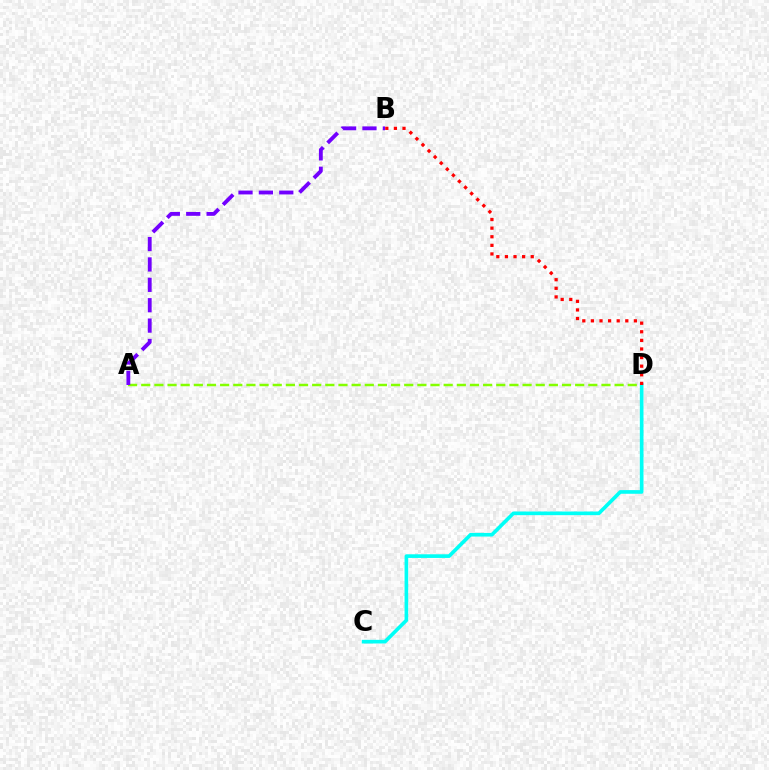{('A', 'D'): [{'color': '#84ff00', 'line_style': 'dashed', 'thickness': 1.79}], ('C', 'D'): [{'color': '#00fff6', 'line_style': 'solid', 'thickness': 2.63}], ('B', 'D'): [{'color': '#ff0000', 'line_style': 'dotted', 'thickness': 2.34}], ('A', 'B'): [{'color': '#7200ff', 'line_style': 'dashed', 'thickness': 2.77}]}